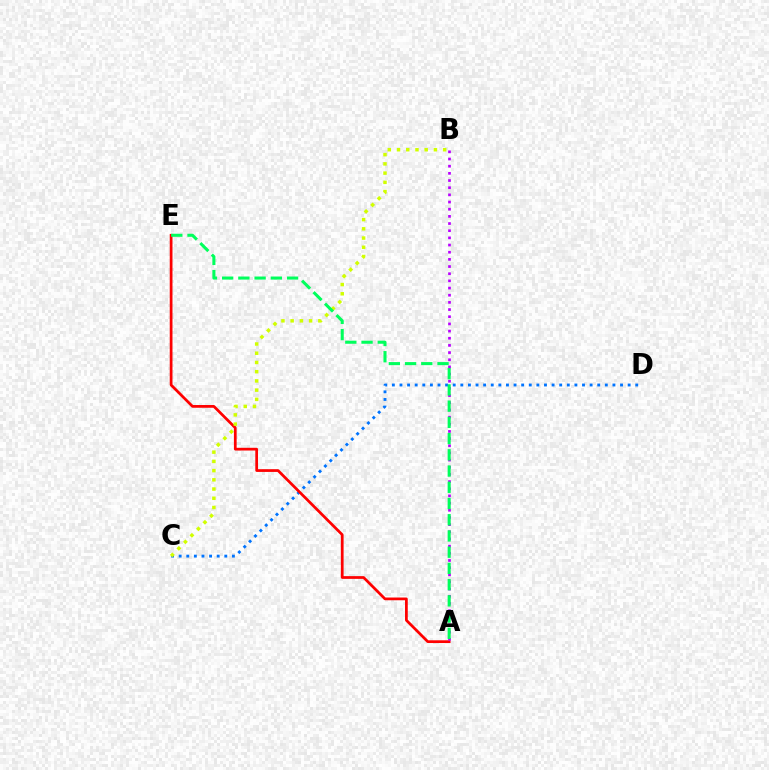{('C', 'D'): [{'color': '#0074ff', 'line_style': 'dotted', 'thickness': 2.07}], ('A', 'E'): [{'color': '#ff0000', 'line_style': 'solid', 'thickness': 1.97}, {'color': '#00ff5c', 'line_style': 'dashed', 'thickness': 2.2}], ('B', 'C'): [{'color': '#d1ff00', 'line_style': 'dotted', 'thickness': 2.51}], ('A', 'B'): [{'color': '#b900ff', 'line_style': 'dotted', 'thickness': 1.95}]}